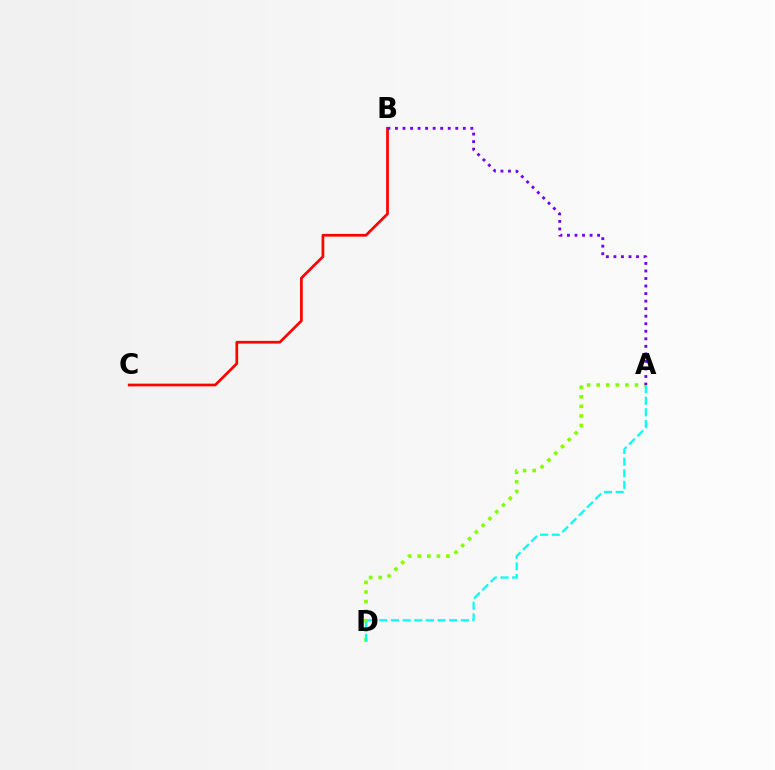{('A', 'D'): [{'color': '#84ff00', 'line_style': 'dotted', 'thickness': 2.6}, {'color': '#00fff6', 'line_style': 'dashed', 'thickness': 1.58}], ('B', 'C'): [{'color': '#ff0000', 'line_style': 'solid', 'thickness': 1.95}], ('A', 'B'): [{'color': '#7200ff', 'line_style': 'dotted', 'thickness': 2.05}]}